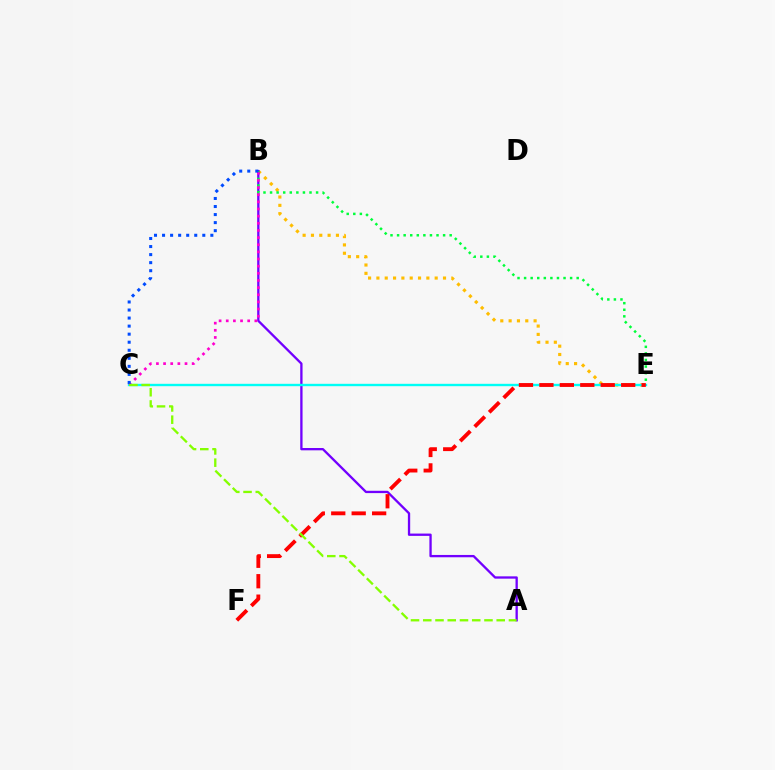{('B', 'E'): [{'color': '#ffbd00', 'line_style': 'dotted', 'thickness': 2.26}, {'color': '#00ff39', 'line_style': 'dotted', 'thickness': 1.79}], ('A', 'B'): [{'color': '#7200ff', 'line_style': 'solid', 'thickness': 1.67}], ('C', 'E'): [{'color': '#00fff6', 'line_style': 'solid', 'thickness': 1.71}], ('B', 'C'): [{'color': '#ff00cf', 'line_style': 'dotted', 'thickness': 1.94}, {'color': '#004bff', 'line_style': 'dotted', 'thickness': 2.19}], ('E', 'F'): [{'color': '#ff0000', 'line_style': 'dashed', 'thickness': 2.78}], ('A', 'C'): [{'color': '#84ff00', 'line_style': 'dashed', 'thickness': 1.66}]}